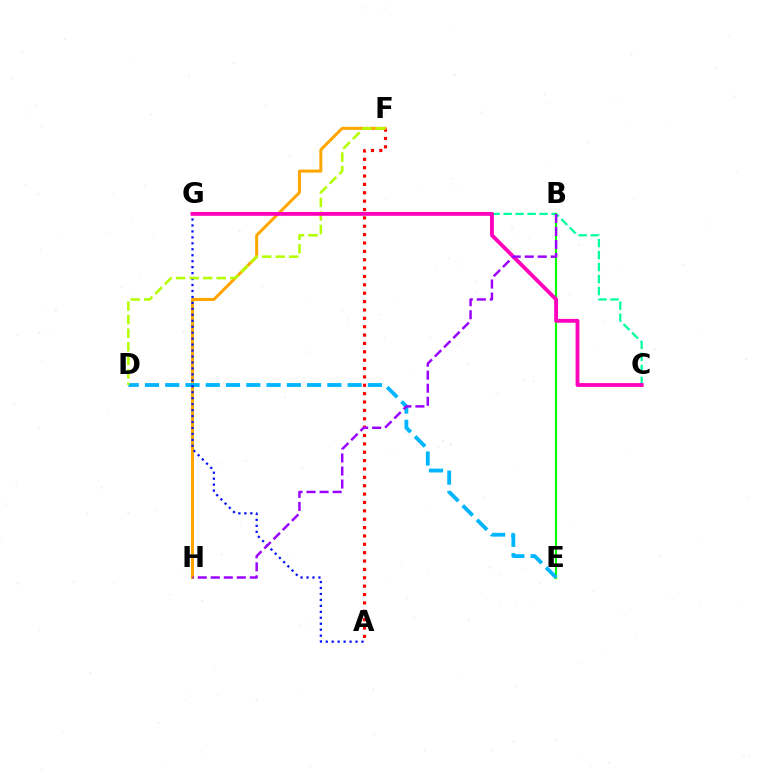{('C', 'G'): [{'color': '#00ff9d', 'line_style': 'dashed', 'thickness': 1.63}, {'color': '#ff00bd', 'line_style': 'solid', 'thickness': 2.76}], ('A', 'F'): [{'color': '#ff0000', 'line_style': 'dotted', 'thickness': 2.27}], ('F', 'H'): [{'color': '#ffa500', 'line_style': 'solid', 'thickness': 2.16}], ('B', 'E'): [{'color': '#08ff00', 'line_style': 'solid', 'thickness': 1.52}], ('D', 'E'): [{'color': '#00b5ff', 'line_style': 'dashed', 'thickness': 2.75}], ('A', 'G'): [{'color': '#0010ff', 'line_style': 'dotted', 'thickness': 1.62}], ('D', 'F'): [{'color': '#b3ff00', 'line_style': 'dashed', 'thickness': 1.84}], ('B', 'H'): [{'color': '#9b00ff', 'line_style': 'dashed', 'thickness': 1.77}]}